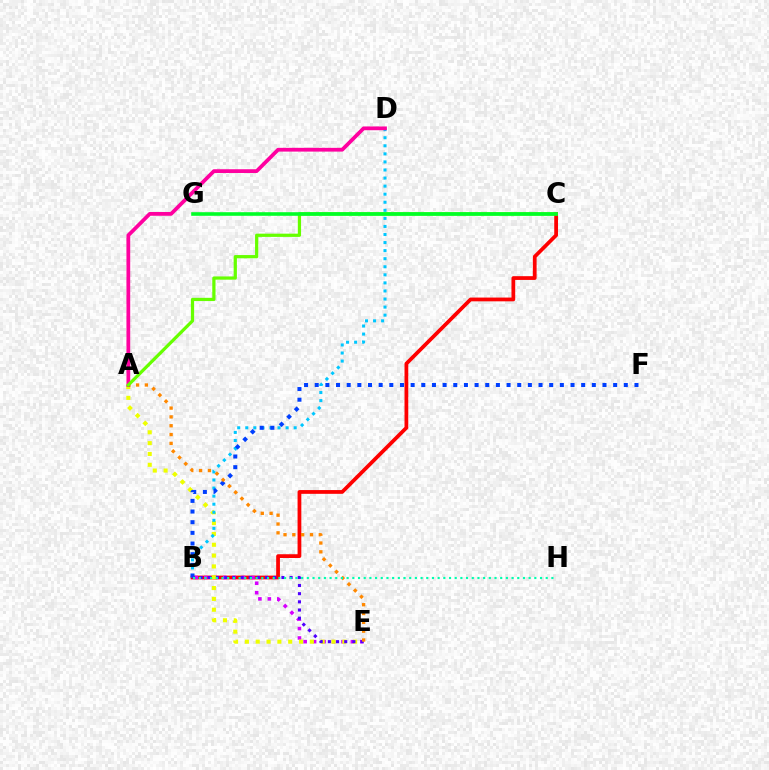{('B', 'C'): [{'color': '#ff0000', 'line_style': 'solid', 'thickness': 2.7}], ('B', 'E'): [{'color': '#d600ff', 'line_style': 'dotted', 'thickness': 2.57}, {'color': '#4f00ff', 'line_style': 'dotted', 'thickness': 2.22}], ('A', 'E'): [{'color': '#eeff00', 'line_style': 'dotted', 'thickness': 2.94}, {'color': '#ff8800', 'line_style': 'dotted', 'thickness': 2.4}], ('B', 'D'): [{'color': '#00c7ff', 'line_style': 'dotted', 'thickness': 2.19}], ('B', 'F'): [{'color': '#003fff', 'line_style': 'dotted', 'thickness': 2.9}], ('A', 'D'): [{'color': '#ff00a0', 'line_style': 'solid', 'thickness': 2.7}], ('B', 'H'): [{'color': '#00ffaf', 'line_style': 'dotted', 'thickness': 1.55}], ('A', 'C'): [{'color': '#66ff00', 'line_style': 'solid', 'thickness': 2.33}], ('C', 'G'): [{'color': '#00ff27', 'line_style': 'solid', 'thickness': 2.59}]}